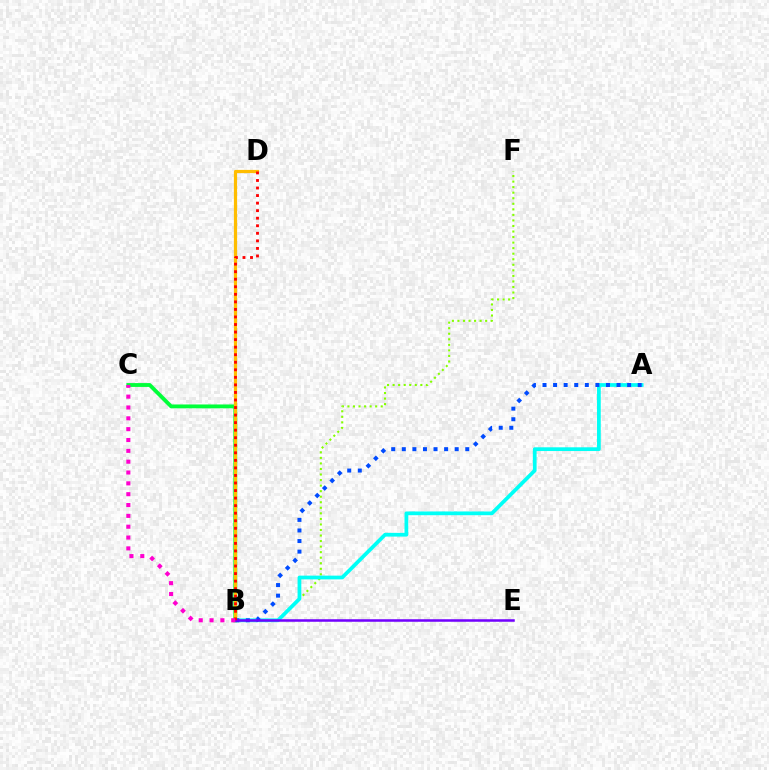{('B', 'F'): [{'color': '#84ff00', 'line_style': 'dotted', 'thickness': 1.51}], ('A', 'B'): [{'color': '#00fff6', 'line_style': 'solid', 'thickness': 2.69}, {'color': '#004bff', 'line_style': 'dotted', 'thickness': 2.87}], ('B', 'C'): [{'color': '#00ff39', 'line_style': 'solid', 'thickness': 2.77}, {'color': '#ff00cf', 'line_style': 'dotted', 'thickness': 2.94}], ('B', 'D'): [{'color': '#ffbd00', 'line_style': 'solid', 'thickness': 2.3}, {'color': '#ff0000', 'line_style': 'dotted', 'thickness': 2.05}], ('B', 'E'): [{'color': '#7200ff', 'line_style': 'solid', 'thickness': 1.81}]}